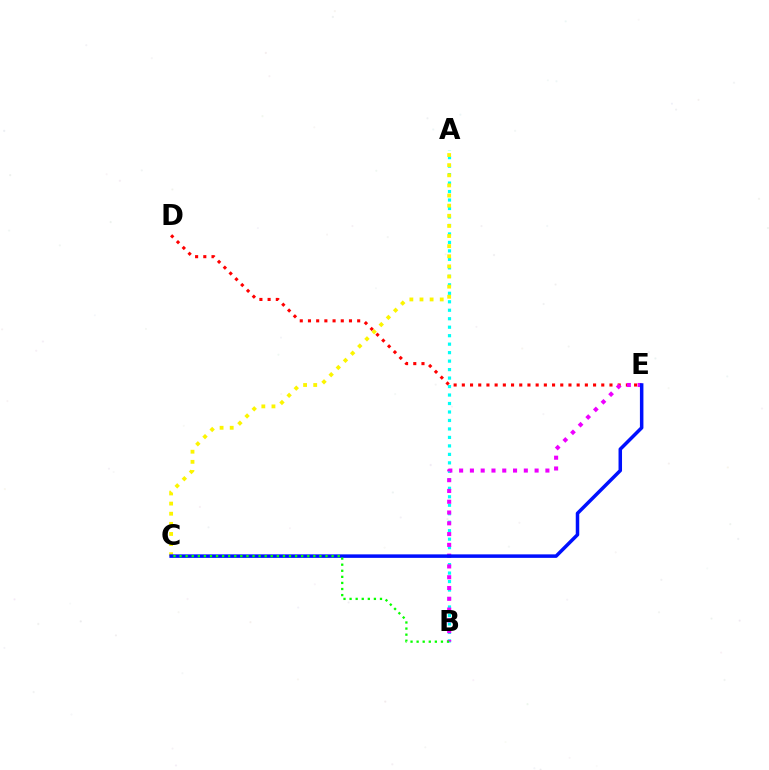{('D', 'E'): [{'color': '#ff0000', 'line_style': 'dotted', 'thickness': 2.23}], ('A', 'B'): [{'color': '#00fff6', 'line_style': 'dotted', 'thickness': 2.3}], ('A', 'C'): [{'color': '#fcf500', 'line_style': 'dotted', 'thickness': 2.75}], ('B', 'E'): [{'color': '#ee00ff', 'line_style': 'dotted', 'thickness': 2.93}], ('C', 'E'): [{'color': '#0010ff', 'line_style': 'solid', 'thickness': 2.52}], ('B', 'C'): [{'color': '#08ff00', 'line_style': 'dotted', 'thickness': 1.65}]}